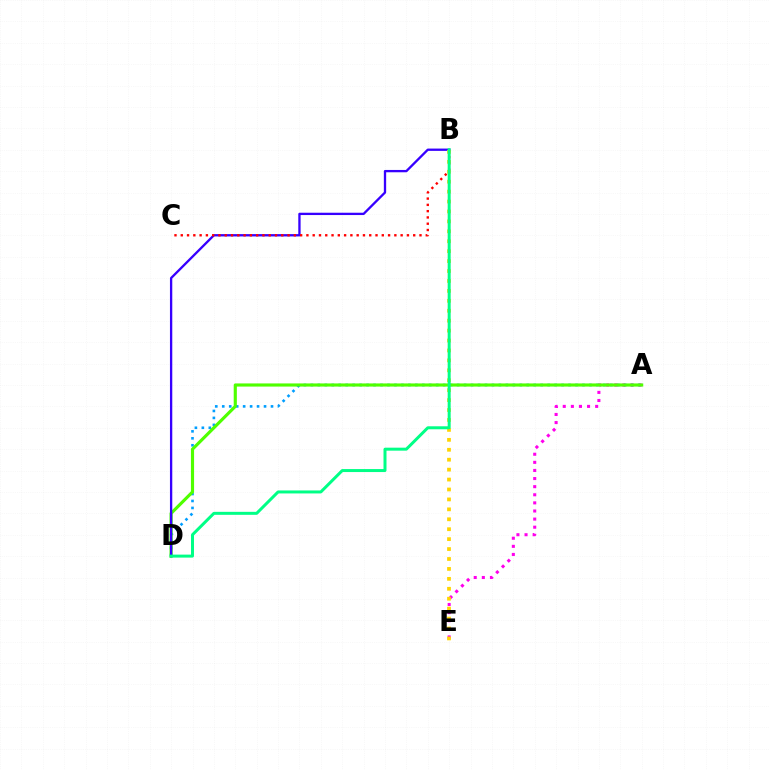{('A', 'E'): [{'color': '#ff00ed', 'line_style': 'dotted', 'thickness': 2.2}], ('A', 'D'): [{'color': '#009eff', 'line_style': 'dotted', 'thickness': 1.89}, {'color': '#4fff00', 'line_style': 'solid', 'thickness': 2.26}], ('B', 'D'): [{'color': '#3700ff', 'line_style': 'solid', 'thickness': 1.67}, {'color': '#00ff86', 'line_style': 'solid', 'thickness': 2.15}], ('B', 'C'): [{'color': '#ff0000', 'line_style': 'dotted', 'thickness': 1.71}], ('B', 'E'): [{'color': '#ffd500', 'line_style': 'dotted', 'thickness': 2.7}]}